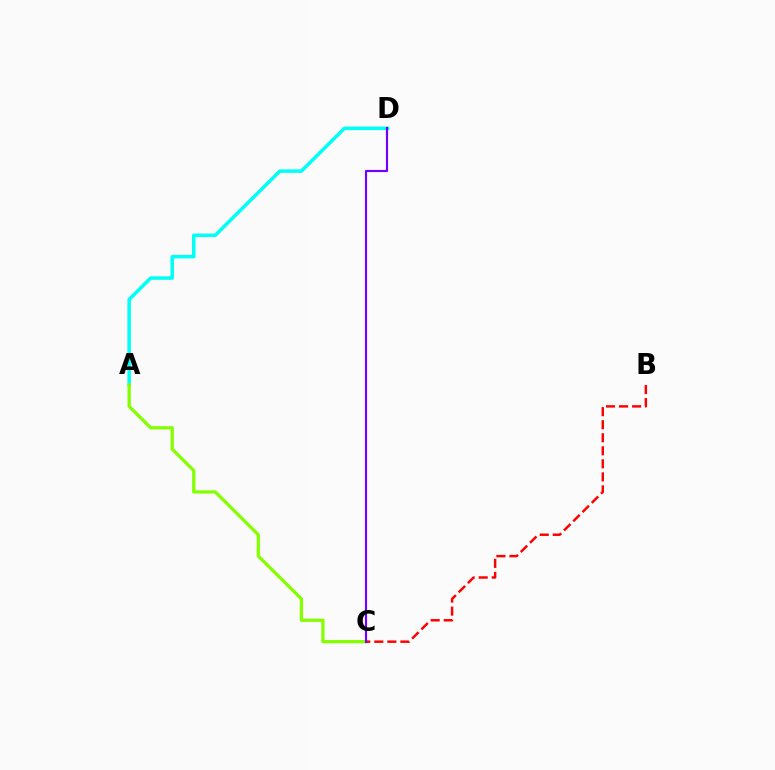{('A', 'D'): [{'color': '#00fff6', 'line_style': 'solid', 'thickness': 2.53}], ('A', 'C'): [{'color': '#84ff00', 'line_style': 'solid', 'thickness': 2.33}], ('B', 'C'): [{'color': '#ff0000', 'line_style': 'dashed', 'thickness': 1.77}], ('C', 'D'): [{'color': '#7200ff', 'line_style': 'solid', 'thickness': 1.56}]}